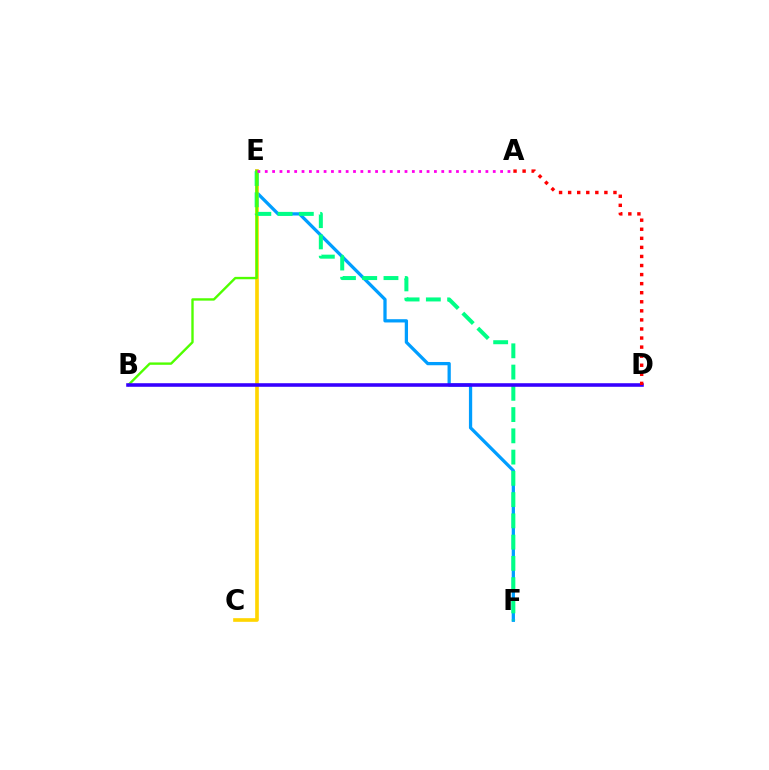{('E', 'F'): [{'color': '#009eff', 'line_style': 'solid', 'thickness': 2.35}, {'color': '#00ff86', 'line_style': 'dashed', 'thickness': 2.89}], ('C', 'E'): [{'color': '#ffd500', 'line_style': 'solid', 'thickness': 2.63}], ('B', 'E'): [{'color': '#4fff00', 'line_style': 'solid', 'thickness': 1.71}], ('B', 'D'): [{'color': '#3700ff', 'line_style': 'solid', 'thickness': 2.57}], ('A', 'E'): [{'color': '#ff00ed', 'line_style': 'dotted', 'thickness': 2.0}], ('A', 'D'): [{'color': '#ff0000', 'line_style': 'dotted', 'thickness': 2.46}]}